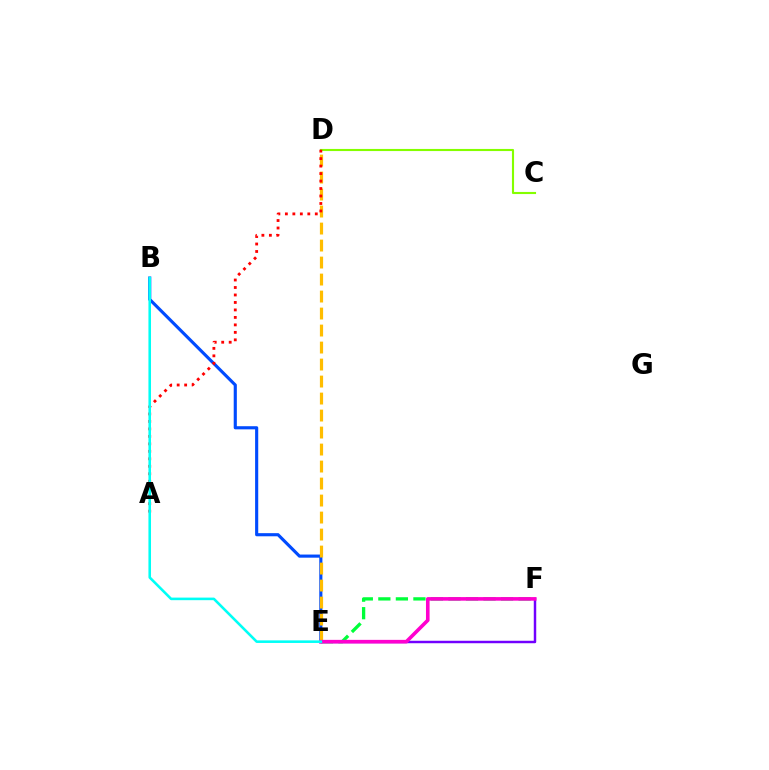{('B', 'E'): [{'color': '#004bff', 'line_style': 'solid', 'thickness': 2.25}, {'color': '#00fff6', 'line_style': 'solid', 'thickness': 1.86}], ('C', 'D'): [{'color': '#84ff00', 'line_style': 'solid', 'thickness': 1.53}], ('E', 'F'): [{'color': '#7200ff', 'line_style': 'solid', 'thickness': 1.77}, {'color': '#00ff39', 'line_style': 'dashed', 'thickness': 2.38}, {'color': '#ff00cf', 'line_style': 'solid', 'thickness': 2.59}], ('D', 'E'): [{'color': '#ffbd00', 'line_style': 'dashed', 'thickness': 2.31}], ('A', 'D'): [{'color': '#ff0000', 'line_style': 'dotted', 'thickness': 2.03}]}